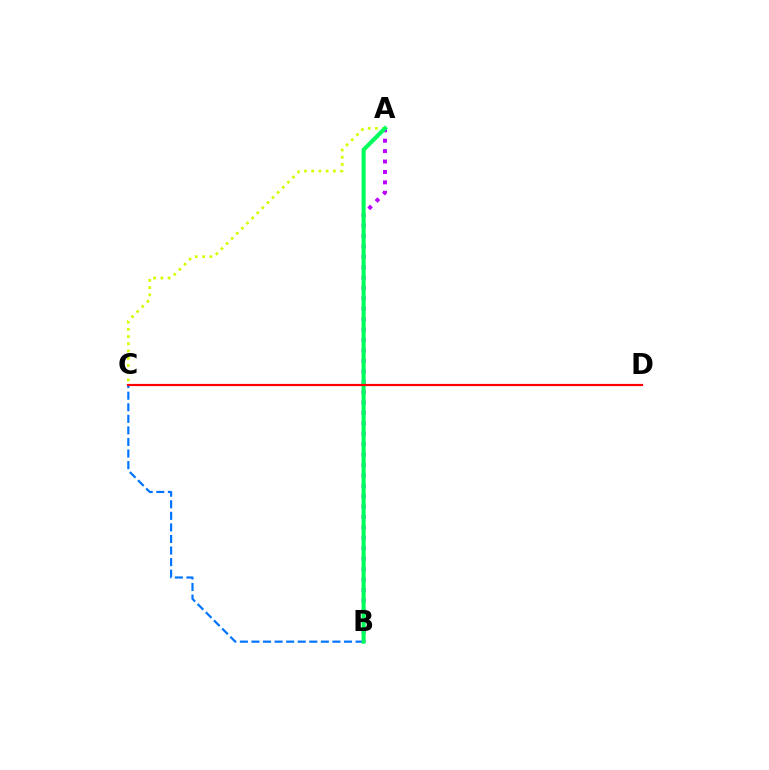{('A', 'C'): [{'color': '#d1ff00', 'line_style': 'dotted', 'thickness': 1.96}], ('A', 'B'): [{'color': '#b900ff', 'line_style': 'dotted', 'thickness': 2.83}, {'color': '#00ff5c', 'line_style': 'solid', 'thickness': 2.96}], ('B', 'C'): [{'color': '#0074ff', 'line_style': 'dashed', 'thickness': 1.57}], ('C', 'D'): [{'color': '#ff0000', 'line_style': 'solid', 'thickness': 1.59}]}